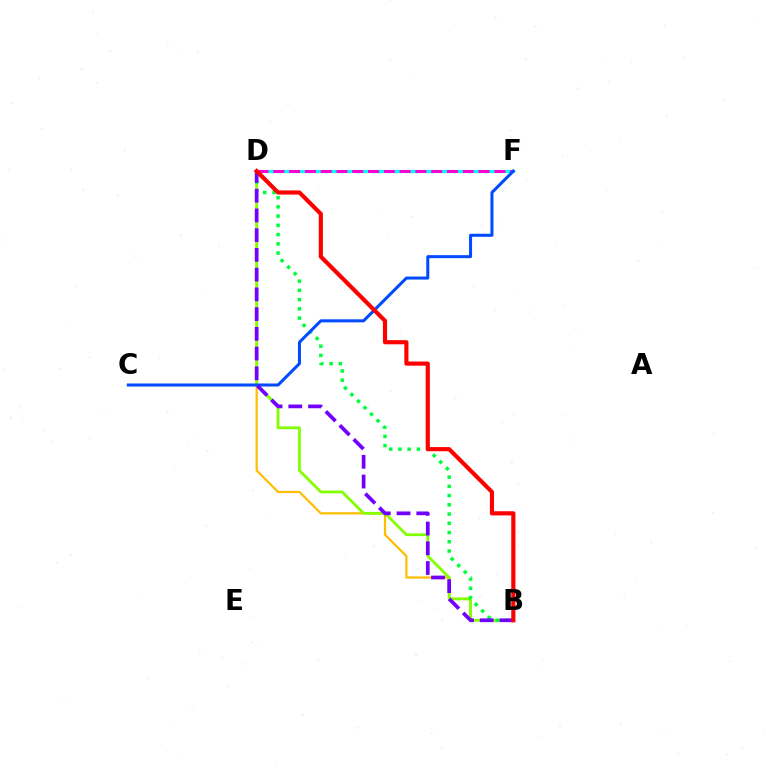{('B', 'D'): [{'color': '#ffbd00', 'line_style': 'solid', 'thickness': 1.59}, {'color': '#84ff00', 'line_style': 'solid', 'thickness': 2.02}, {'color': '#00ff39', 'line_style': 'dotted', 'thickness': 2.51}, {'color': '#7200ff', 'line_style': 'dashed', 'thickness': 2.68}, {'color': '#ff0000', 'line_style': 'solid', 'thickness': 2.99}], ('D', 'F'): [{'color': '#00fff6', 'line_style': 'solid', 'thickness': 2.27}, {'color': '#ff00cf', 'line_style': 'dashed', 'thickness': 2.15}], ('C', 'F'): [{'color': '#004bff', 'line_style': 'solid', 'thickness': 2.18}]}